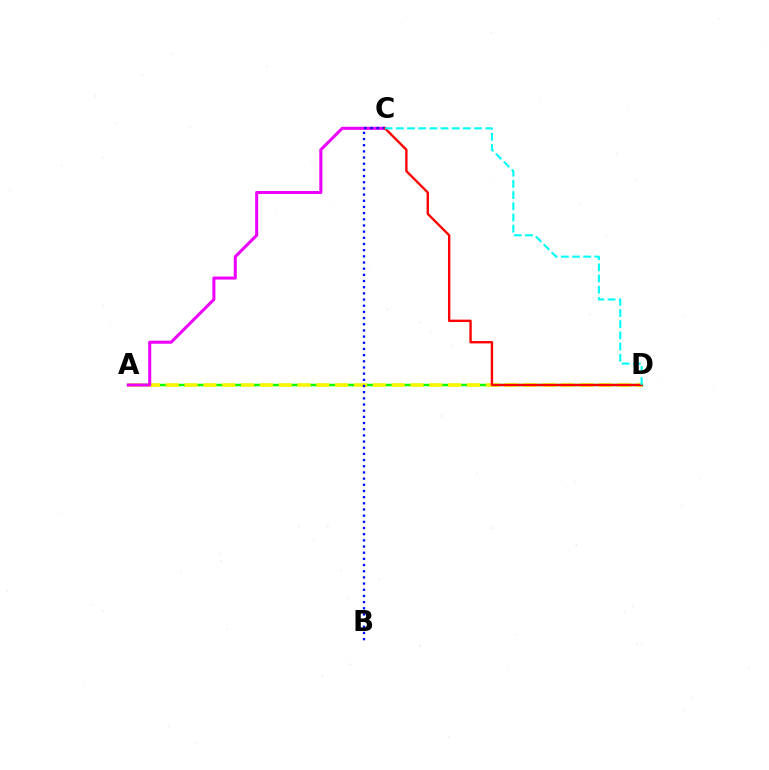{('A', 'D'): [{'color': '#08ff00', 'line_style': 'solid', 'thickness': 1.77}, {'color': '#fcf500', 'line_style': 'dashed', 'thickness': 2.56}], ('A', 'C'): [{'color': '#ee00ff', 'line_style': 'solid', 'thickness': 2.19}], ('B', 'C'): [{'color': '#0010ff', 'line_style': 'dotted', 'thickness': 1.68}], ('C', 'D'): [{'color': '#ff0000', 'line_style': 'solid', 'thickness': 1.7}, {'color': '#00fff6', 'line_style': 'dashed', 'thickness': 1.52}]}